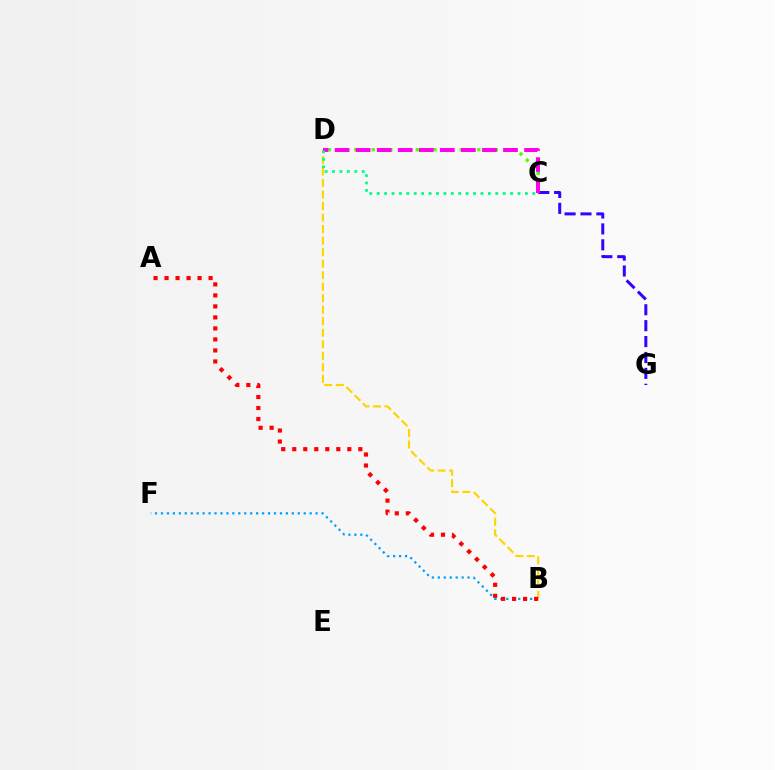{('B', 'F'): [{'color': '#009eff', 'line_style': 'dotted', 'thickness': 1.62}], ('C', 'D'): [{'color': '#4fff00', 'line_style': 'dotted', 'thickness': 2.39}, {'color': '#ff00ed', 'line_style': 'dashed', 'thickness': 2.86}, {'color': '#00ff86', 'line_style': 'dotted', 'thickness': 2.01}], ('B', 'D'): [{'color': '#ffd500', 'line_style': 'dashed', 'thickness': 1.56}], ('A', 'B'): [{'color': '#ff0000', 'line_style': 'dotted', 'thickness': 2.99}], ('C', 'G'): [{'color': '#3700ff', 'line_style': 'dashed', 'thickness': 2.16}]}